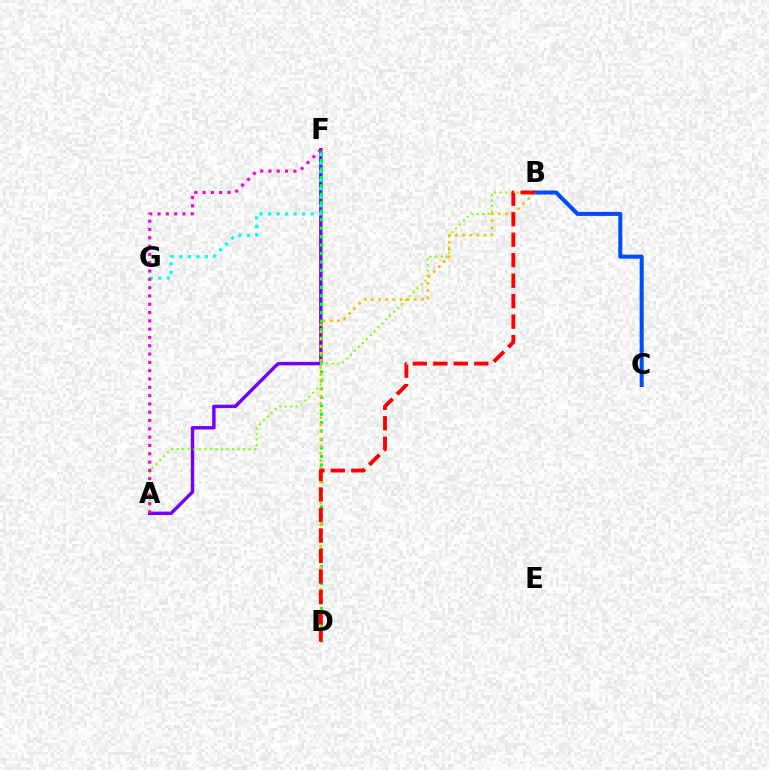{('A', 'F'): [{'color': '#7200ff', 'line_style': 'solid', 'thickness': 2.47}, {'color': '#ff00cf', 'line_style': 'dotted', 'thickness': 2.26}], ('D', 'F'): [{'color': '#00ff39', 'line_style': 'dotted', 'thickness': 2.3}], ('A', 'B'): [{'color': '#84ff00', 'line_style': 'dotted', 'thickness': 1.5}], ('B', 'C'): [{'color': '#004bff', 'line_style': 'solid', 'thickness': 2.9}], ('F', 'G'): [{'color': '#00fff6', 'line_style': 'dotted', 'thickness': 2.31}], ('B', 'D'): [{'color': '#ffbd00', 'line_style': 'dotted', 'thickness': 1.94}, {'color': '#ff0000', 'line_style': 'dashed', 'thickness': 2.78}]}